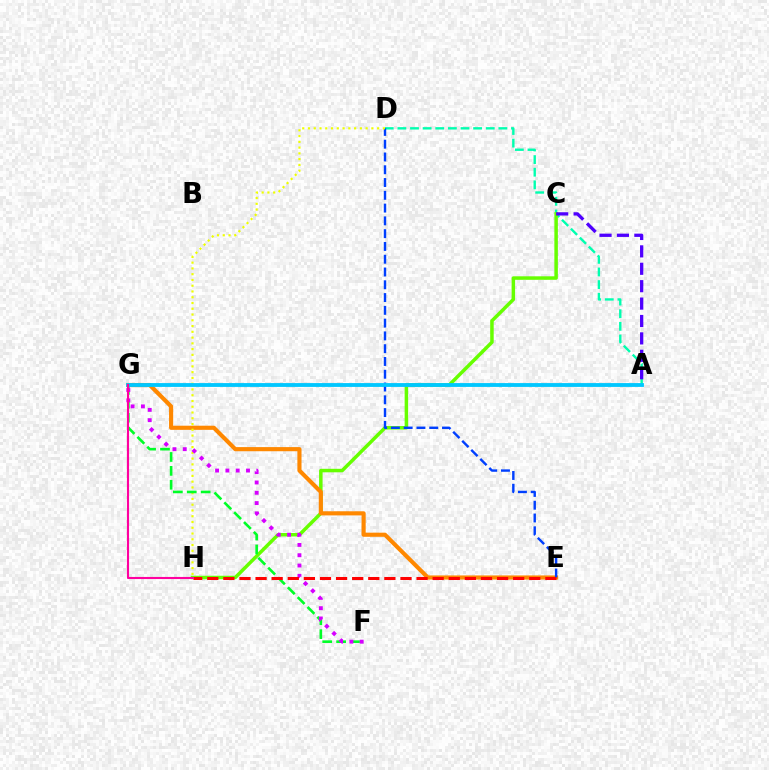{('A', 'D'): [{'color': '#00ffaf', 'line_style': 'dashed', 'thickness': 1.71}], ('C', 'H'): [{'color': '#66ff00', 'line_style': 'solid', 'thickness': 2.52}], ('A', 'C'): [{'color': '#4f00ff', 'line_style': 'dashed', 'thickness': 2.36}], ('E', 'G'): [{'color': '#ff8800', 'line_style': 'solid', 'thickness': 2.97}], ('D', 'E'): [{'color': '#003fff', 'line_style': 'dashed', 'thickness': 1.74}], ('D', 'H'): [{'color': '#eeff00', 'line_style': 'dotted', 'thickness': 1.57}], ('F', 'G'): [{'color': '#00ff27', 'line_style': 'dashed', 'thickness': 1.89}, {'color': '#d600ff', 'line_style': 'dotted', 'thickness': 2.8}], ('E', 'H'): [{'color': '#ff0000', 'line_style': 'dashed', 'thickness': 2.19}], ('A', 'G'): [{'color': '#00c7ff', 'line_style': 'solid', 'thickness': 2.76}], ('G', 'H'): [{'color': '#ff00a0', 'line_style': 'solid', 'thickness': 1.51}]}